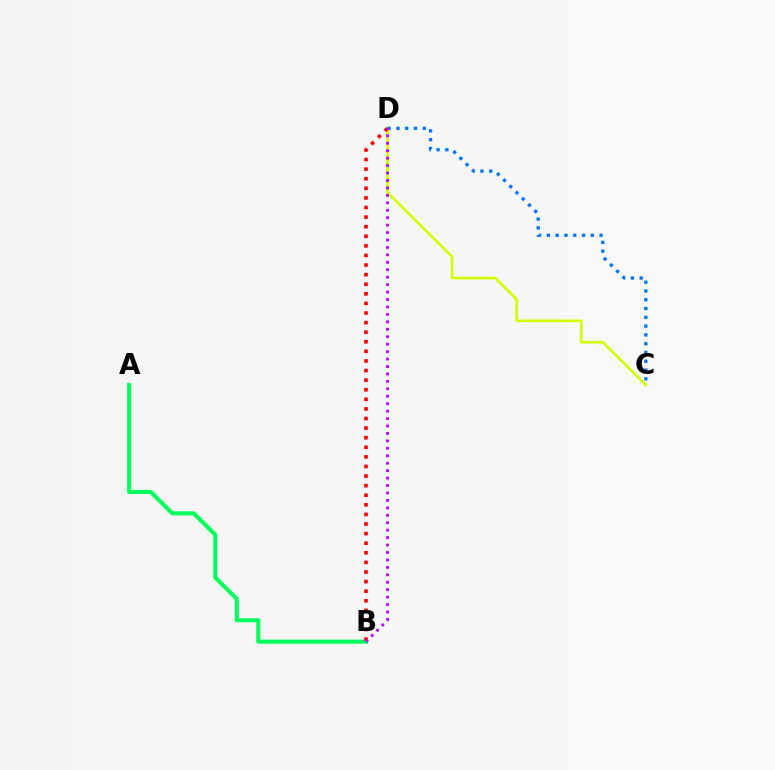{('C', 'D'): [{'color': '#d1ff00', 'line_style': 'solid', 'thickness': 1.92}, {'color': '#0074ff', 'line_style': 'dotted', 'thickness': 2.39}], ('A', 'B'): [{'color': '#00ff5c', 'line_style': 'solid', 'thickness': 2.95}], ('B', 'D'): [{'color': '#ff0000', 'line_style': 'dotted', 'thickness': 2.61}, {'color': '#b900ff', 'line_style': 'dotted', 'thickness': 2.02}]}